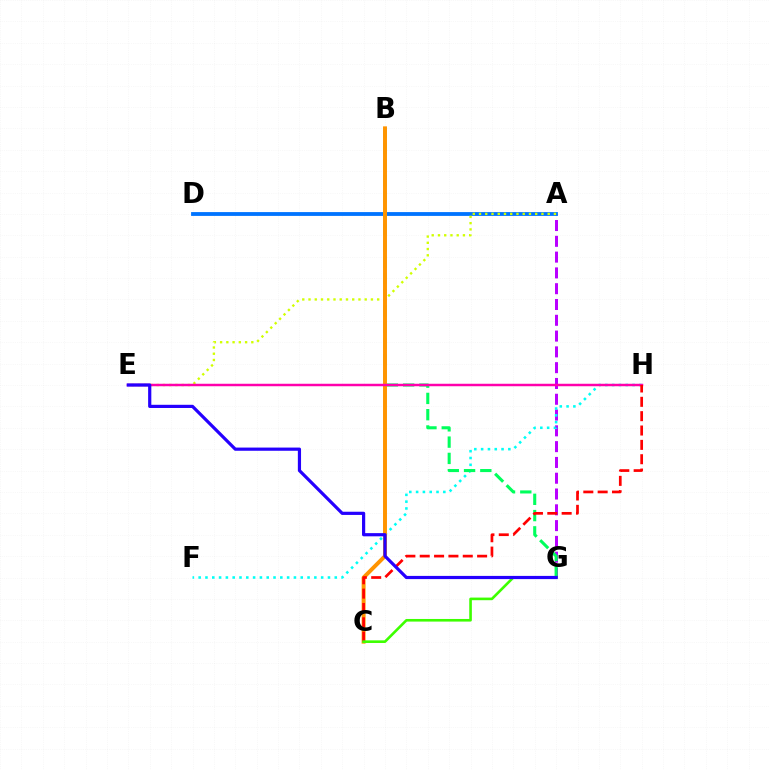{('A', 'G'): [{'color': '#b900ff', 'line_style': 'dashed', 'thickness': 2.15}], ('F', 'H'): [{'color': '#00fff6', 'line_style': 'dotted', 'thickness': 1.85}], ('A', 'D'): [{'color': '#0074ff', 'line_style': 'solid', 'thickness': 2.75}], ('B', 'G'): [{'color': '#00ff5c', 'line_style': 'dashed', 'thickness': 2.21}], ('A', 'E'): [{'color': '#d1ff00', 'line_style': 'dotted', 'thickness': 1.7}], ('B', 'C'): [{'color': '#ff9400', 'line_style': 'solid', 'thickness': 2.84}], ('E', 'H'): [{'color': '#ff00ac', 'line_style': 'solid', 'thickness': 1.78}], ('C', 'H'): [{'color': '#ff0000', 'line_style': 'dashed', 'thickness': 1.95}], ('C', 'G'): [{'color': '#3dff00', 'line_style': 'solid', 'thickness': 1.88}], ('E', 'G'): [{'color': '#2500ff', 'line_style': 'solid', 'thickness': 2.3}]}